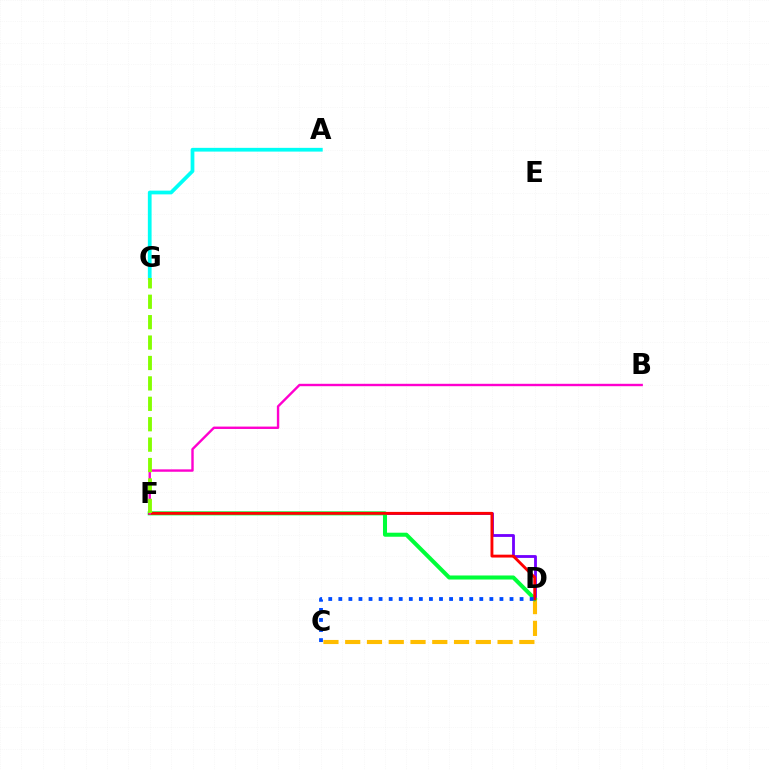{('A', 'G'): [{'color': '#00fff6', 'line_style': 'solid', 'thickness': 2.7}], ('D', 'F'): [{'color': '#7200ff', 'line_style': 'solid', 'thickness': 2.03}, {'color': '#00ff39', 'line_style': 'solid', 'thickness': 2.91}, {'color': '#ff0000', 'line_style': 'solid', 'thickness': 2.07}], ('C', 'D'): [{'color': '#ffbd00', 'line_style': 'dashed', 'thickness': 2.96}, {'color': '#004bff', 'line_style': 'dotted', 'thickness': 2.74}], ('B', 'F'): [{'color': '#ff00cf', 'line_style': 'solid', 'thickness': 1.73}], ('F', 'G'): [{'color': '#84ff00', 'line_style': 'dashed', 'thickness': 2.77}]}